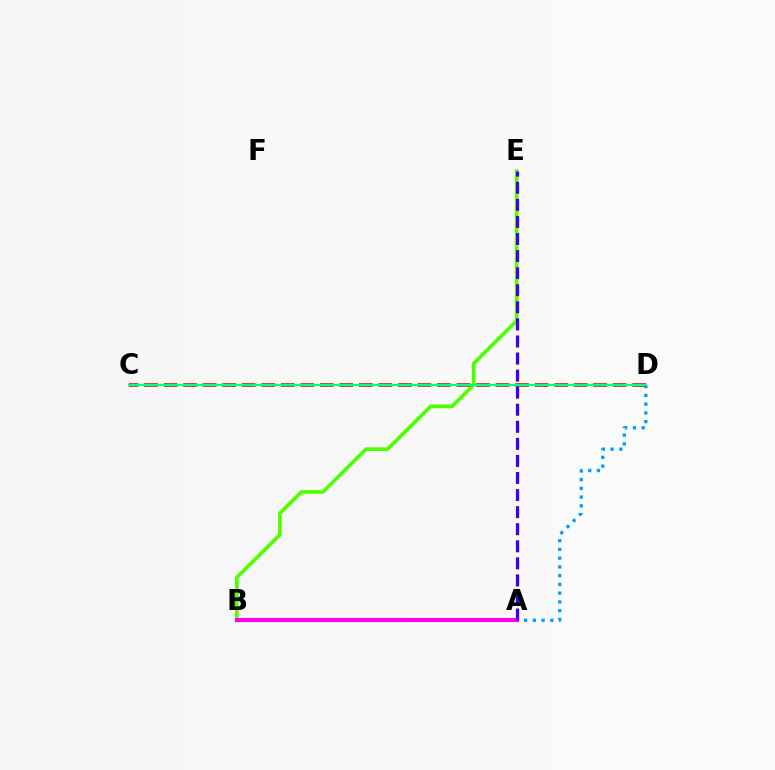{('B', 'E'): [{'color': '#4fff00', 'line_style': 'solid', 'thickness': 2.65}], ('B', 'D'): [{'color': '#009eff', 'line_style': 'dotted', 'thickness': 2.38}], ('C', 'D'): [{'color': '#ff0000', 'line_style': 'dashed', 'thickness': 2.65}, {'color': '#00ff86', 'line_style': 'solid', 'thickness': 1.69}], ('A', 'E'): [{'color': '#ffd500', 'line_style': 'dashed', 'thickness': 2.31}, {'color': '#3700ff', 'line_style': 'dashed', 'thickness': 2.32}], ('A', 'B'): [{'color': '#ff00ed', 'line_style': 'solid', 'thickness': 2.96}]}